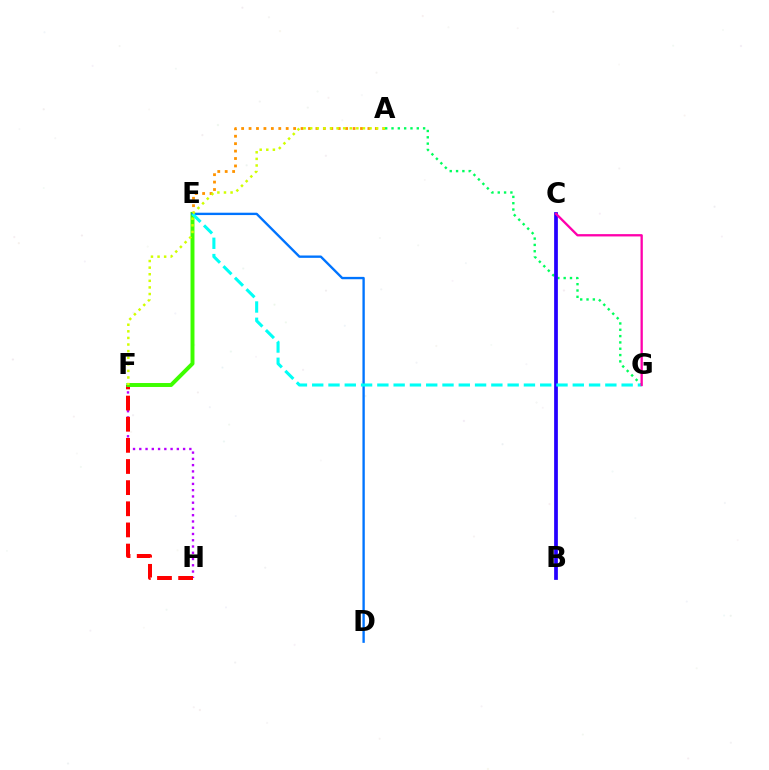{('F', 'H'): [{'color': '#b900ff', 'line_style': 'dotted', 'thickness': 1.7}, {'color': '#ff0000', 'line_style': 'dashed', 'thickness': 2.87}], ('E', 'F'): [{'color': '#3dff00', 'line_style': 'solid', 'thickness': 2.84}], ('A', 'E'): [{'color': '#ff9400', 'line_style': 'dotted', 'thickness': 2.02}], ('D', 'E'): [{'color': '#0074ff', 'line_style': 'solid', 'thickness': 1.7}], ('A', 'G'): [{'color': '#00ff5c', 'line_style': 'dotted', 'thickness': 1.72}], ('B', 'C'): [{'color': '#2500ff', 'line_style': 'solid', 'thickness': 2.69}], ('E', 'G'): [{'color': '#00fff6', 'line_style': 'dashed', 'thickness': 2.21}], ('C', 'G'): [{'color': '#ff00ac', 'line_style': 'solid', 'thickness': 1.67}], ('A', 'F'): [{'color': '#d1ff00', 'line_style': 'dotted', 'thickness': 1.79}]}